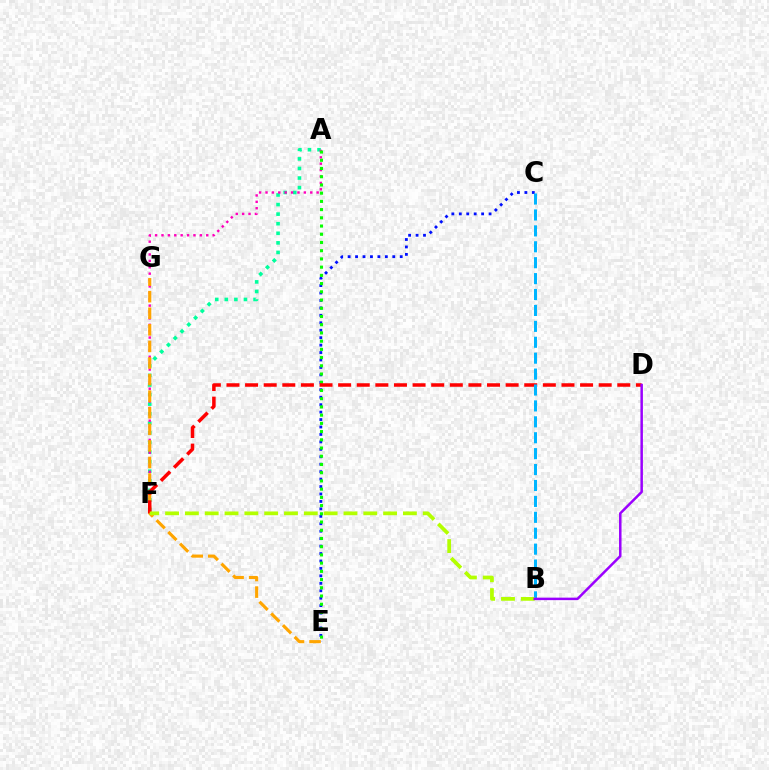{('A', 'F'): [{'color': '#00ff9d', 'line_style': 'dotted', 'thickness': 2.6}, {'color': '#ff00bd', 'line_style': 'dotted', 'thickness': 1.74}], ('C', 'E'): [{'color': '#0010ff', 'line_style': 'dotted', 'thickness': 2.02}], ('E', 'G'): [{'color': '#ffa500', 'line_style': 'dashed', 'thickness': 2.25}], ('A', 'E'): [{'color': '#08ff00', 'line_style': 'dotted', 'thickness': 2.23}], ('D', 'F'): [{'color': '#ff0000', 'line_style': 'dashed', 'thickness': 2.53}], ('B', 'C'): [{'color': '#00b5ff', 'line_style': 'dashed', 'thickness': 2.16}], ('B', 'F'): [{'color': '#b3ff00', 'line_style': 'dashed', 'thickness': 2.69}], ('B', 'D'): [{'color': '#9b00ff', 'line_style': 'solid', 'thickness': 1.8}]}